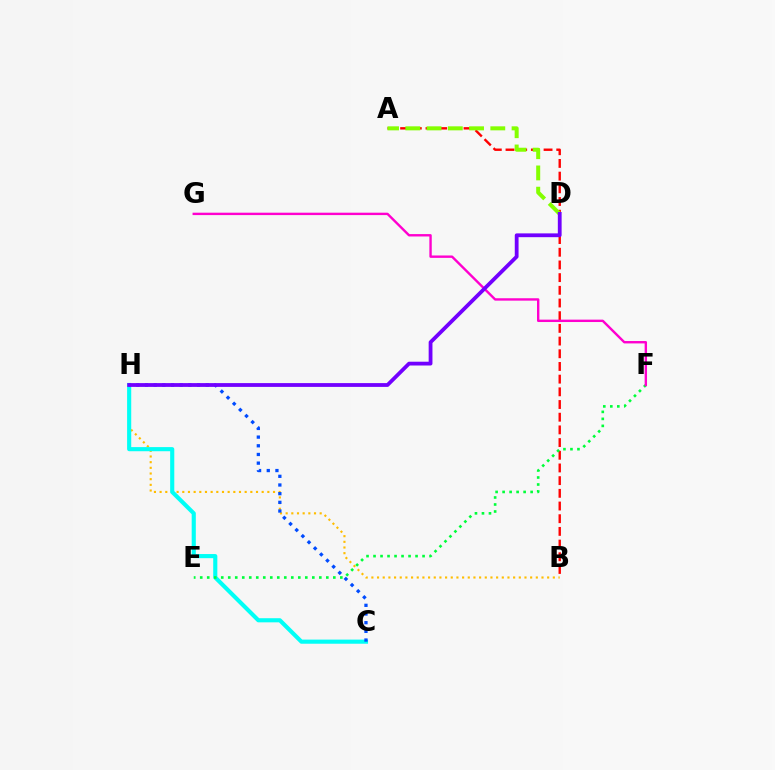{('B', 'H'): [{'color': '#ffbd00', 'line_style': 'dotted', 'thickness': 1.54}], ('A', 'B'): [{'color': '#ff0000', 'line_style': 'dashed', 'thickness': 1.72}], ('A', 'D'): [{'color': '#84ff00', 'line_style': 'dashed', 'thickness': 2.89}], ('C', 'H'): [{'color': '#00fff6', 'line_style': 'solid', 'thickness': 2.97}, {'color': '#004bff', 'line_style': 'dotted', 'thickness': 2.36}], ('E', 'F'): [{'color': '#00ff39', 'line_style': 'dotted', 'thickness': 1.9}], ('F', 'G'): [{'color': '#ff00cf', 'line_style': 'solid', 'thickness': 1.72}], ('D', 'H'): [{'color': '#7200ff', 'line_style': 'solid', 'thickness': 2.73}]}